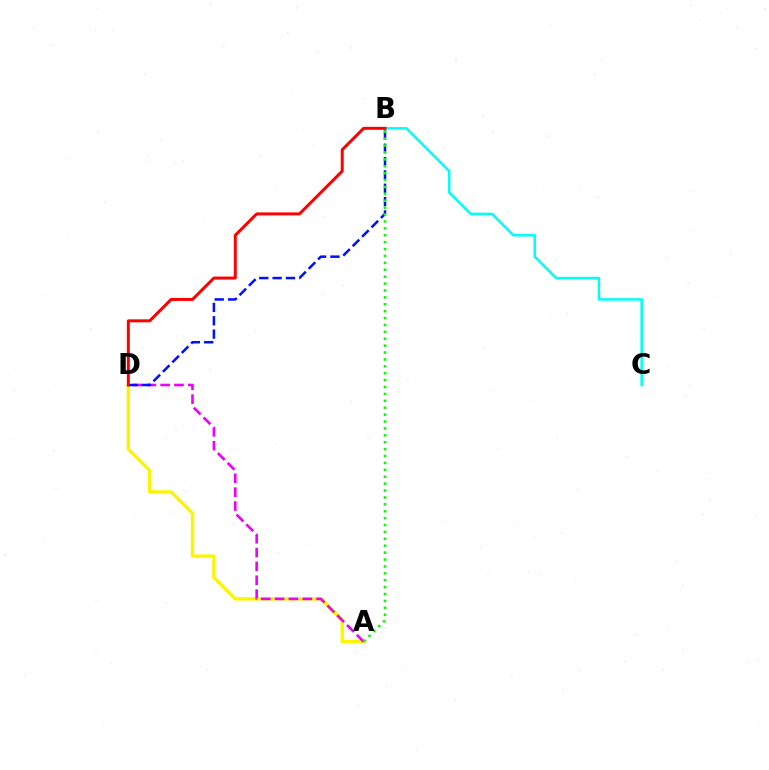{('A', 'D'): [{'color': '#fcf500', 'line_style': 'solid', 'thickness': 2.43}, {'color': '#ee00ff', 'line_style': 'dashed', 'thickness': 1.88}], ('B', 'C'): [{'color': '#00fff6', 'line_style': 'solid', 'thickness': 1.82}], ('B', 'D'): [{'color': '#0010ff', 'line_style': 'dashed', 'thickness': 1.81}, {'color': '#ff0000', 'line_style': 'solid', 'thickness': 2.15}], ('A', 'B'): [{'color': '#08ff00', 'line_style': 'dotted', 'thickness': 1.87}]}